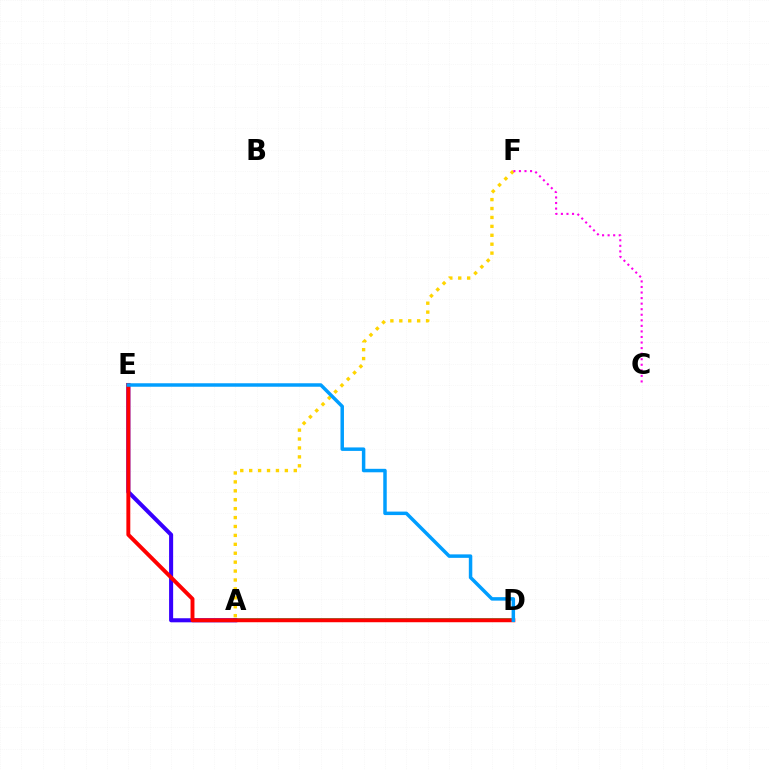{('A', 'D'): [{'color': '#4fff00', 'line_style': 'solid', 'thickness': 1.84}, {'color': '#00ff86', 'line_style': 'solid', 'thickness': 2.81}], ('A', 'E'): [{'color': '#3700ff', 'line_style': 'solid', 'thickness': 2.92}], ('D', 'E'): [{'color': '#ff0000', 'line_style': 'solid', 'thickness': 2.82}, {'color': '#009eff', 'line_style': 'solid', 'thickness': 2.5}], ('A', 'F'): [{'color': '#ffd500', 'line_style': 'dotted', 'thickness': 2.42}], ('C', 'F'): [{'color': '#ff00ed', 'line_style': 'dotted', 'thickness': 1.51}]}